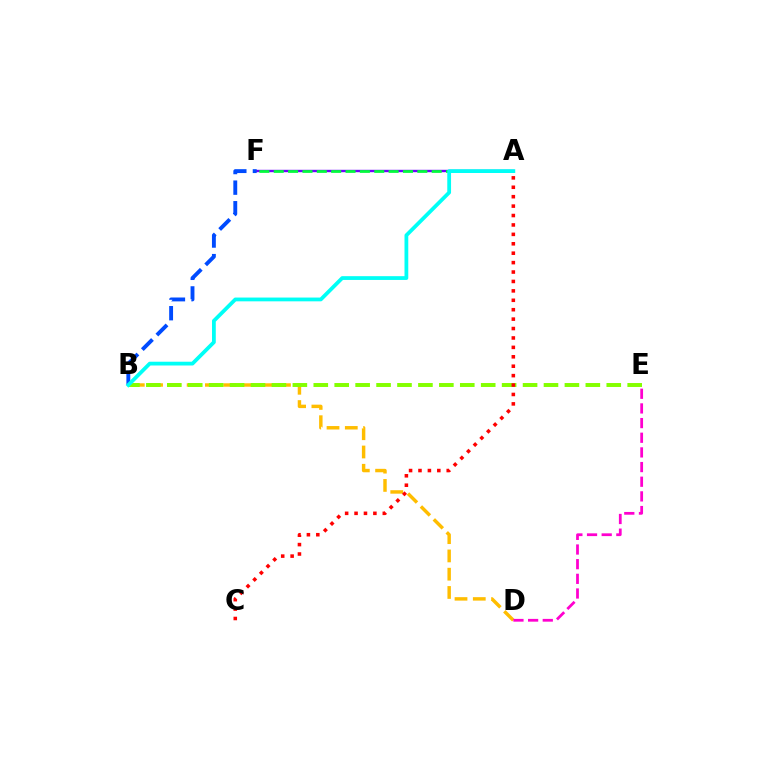{('B', 'D'): [{'color': '#ffbd00', 'line_style': 'dashed', 'thickness': 2.48}], ('B', 'E'): [{'color': '#84ff00', 'line_style': 'dashed', 'thickness': 2.84}], ('A', 'F'): [{'color': '#7200ff', 'line_style': 'solid', 'thickness': 1.73}, {'color': '#00ff39', 'line_style': 'dashed', 'thickness': 1.95}], ('D', 'E'): [{'color': '#ff00cf', 'line_style': 'dashed', 'thickness': 1.99}], ('A', 'C'): [{'color': '#ff0000', 'line_style': 'dotted', 'thickness': 2.56}], ('B', 'F'): [{'color': '#004bff', 'line_style': 'dashed', 'thickness': 2.8}], ('A', 'B'): [{'color': '#00fff6', 'line_style': 'solid', 'thickness': 2.72}]}